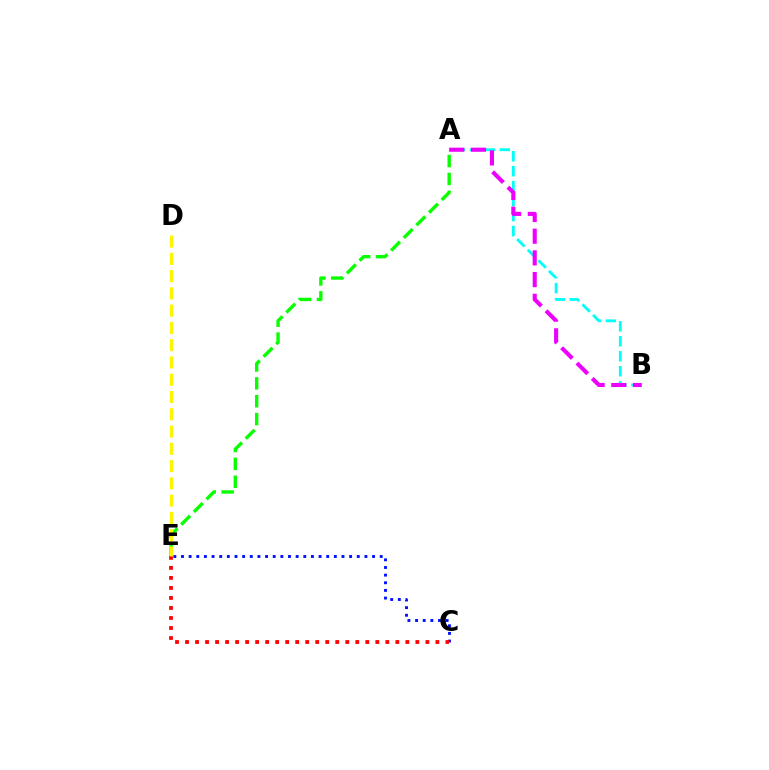{('A', 'B'): [{'color': '#00fff6', 'line_style': 'dashed', 'thickness': 2.03}, {'color': '#ee00ff', 'line_style': 'dashed', 'thickness': 2.95}], ('C', 'E'): [{'color': '#0010ff', 'line_style': 'dotted', 'thickness': 2.08}, {'color': '#ff0000', 'line_style': 'dotted', 'thickness': 2.72}], ('A', 'E'): [{'color': '#08ff00', 'line_style': 'dashed', 'thickness': 2.43}], ('D', 'E'): [{'color': '#fcf500', 'line_style': 'dashed', 'thickness': 2.35}]}